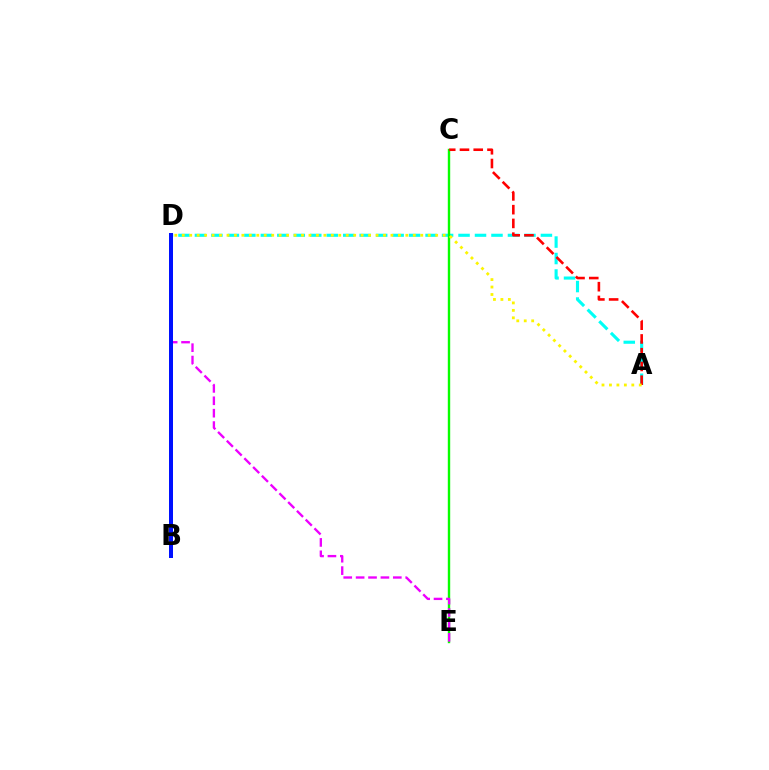{('A', 'D'): [{'color': '#00fff6', 'line_style': 'dashed', 'thickness': 2.24}, {'color': '#fcf500', 'line_style': 'dotted', 'thickness': 2.03}], ('C', 'E'): [{'color': '#08ff00', 'line_style': 'solid', 'thickness': 1.73}], ('A', 'C'): [{'color': '#ff0000', 'line_style': 'dashed', 'thickness': 1.87}], ('D', 'E'): [{'color': '#ee00ff', 'line_style': 'dashed', 'thickness': 1.68}], ('B', 'D'): [{'color': '#0010ff', 'line_style': 'solid', 'thickness': 2.87}]}